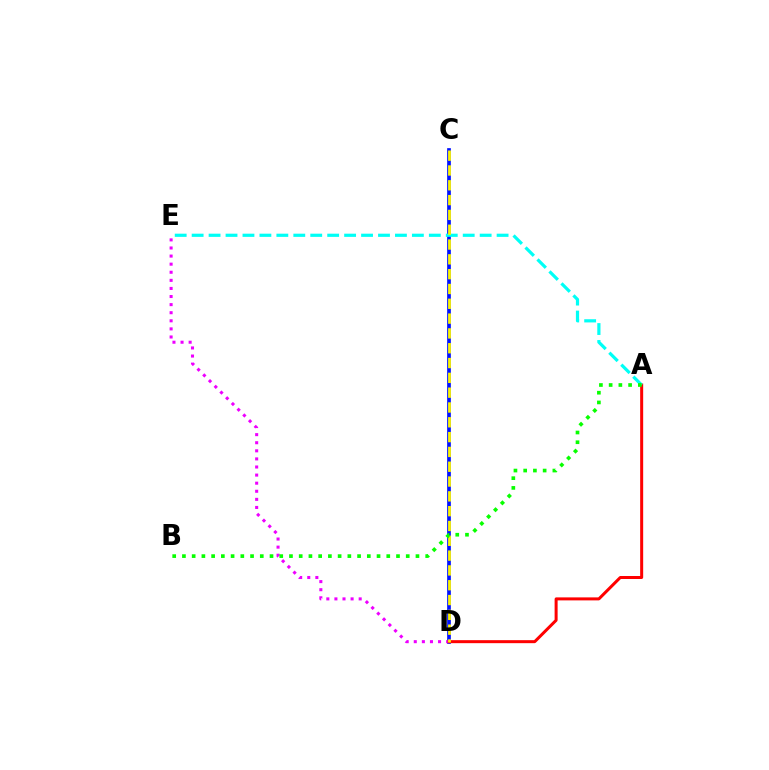{('C', 'D'): [{'color': '#0010ff', 'line_style': 'solid', 'thickness': 2.65}, {'color': '#fcf500', 'line_style': 'dashed', 'thickness': 2.01}], ('D', 'E'): [{'color': '#ee00ff', 'line_style': 'dotted', 'thickness': 2.2}], ('A', 'D'): [{'color': '#ff0000', 'line_style': 'solid', 'thickness': 2.16}], ('A', 'E'): [{'color': '#00fff6', 'line_style': 'dashed', 'thickness': 2.3}], ('A', 'B'): [{'color': '#08ff00', 'line_style': 'dotted', 'thickness': 2.64}]}